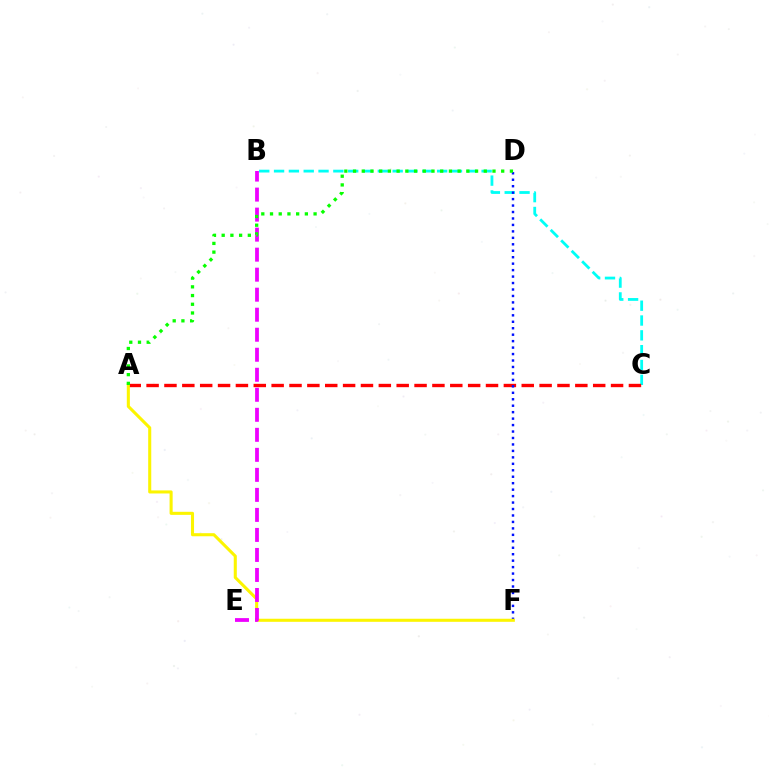{('B', 'C'): [{'color': '#00fff6', 'line_style': 'dashed', 'thickness': 2.01}], ('A', 'C'): [{'color': '#ff0000', 'line_style': 'dashed', 'thickness': 2.43}], ('D', 'F'): [{'color': '#0010ff', 'line_style': 'dotted', 'thickness': 1.75}], ('A', 'F'): [{'color': '#fcf500', 'line_style': 'solid', 'thickness': 2.21}], ('B', 'E'): [{'color': '#ee00ff', 'line_style': 'dashed', 'thickness': 2.72}], ('A', 'D'): [{'color': '#08ff00', 'line_style': 'dotted', 'thickness': 2.37}]}